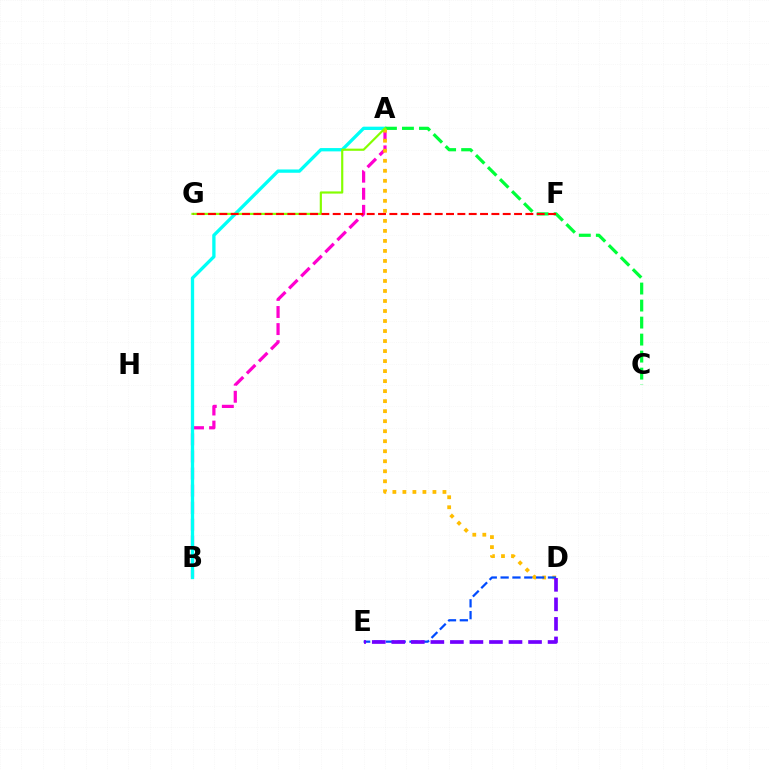{('A', 'B'): [{'color': '#ff00cf', 'line_style': 'dashed', 'thickness': 2.32}, {'color': '#00fff6', 'line_style': 'solid', 'thickness': 2.38}], ('A', 'C'): [{'color': '#00ff39', 'line_style': 'dashed', 'thickness': 2.31}], ('A', 'D'): [{'color': '#ffbd00', 'line_style': 'dotted', 'thickness': 2.72}], ('D', 'E'): [{'color': '#004bff', 'line_style': 'dashed', 'thickness': 1.61}, {'color': '#7200ff', 'line_style': 'dashed', 'thickness': 2.65}], ('A', 'G'): [{'color': '#84ff00', 'line_style': 'solid', 'thickness': 1.56}], ('F', 'G'): [{'color': '#ff0000', 'line_style': 'dashed', 'thickness': 1.54}]}